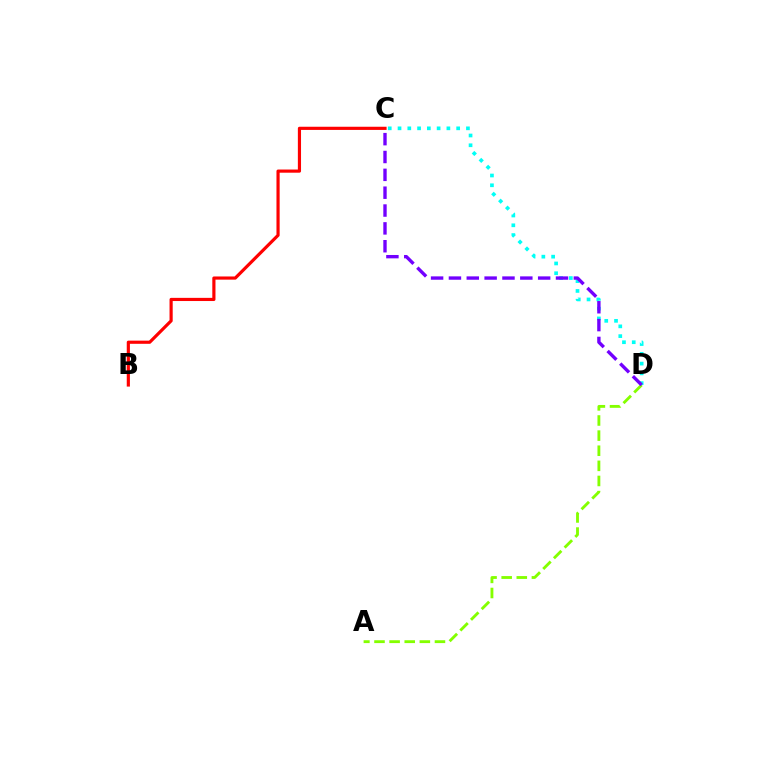{('A', 'D'): [{'color': '#84ff00', 'line_style': 'dashed', 'thickness': 2.05}], ('C', 'D'): [{'color': '#00fff6', 'line_style': 'dotted', 'thickness': 2.66}, {'color': '#7200ff', 'line_style': 'dashed', 'thickness': 2.42}], ('B', 'C'): [{'color': '#ff0000', 'line_style': 'solid', 'thickness': 2.28}]}